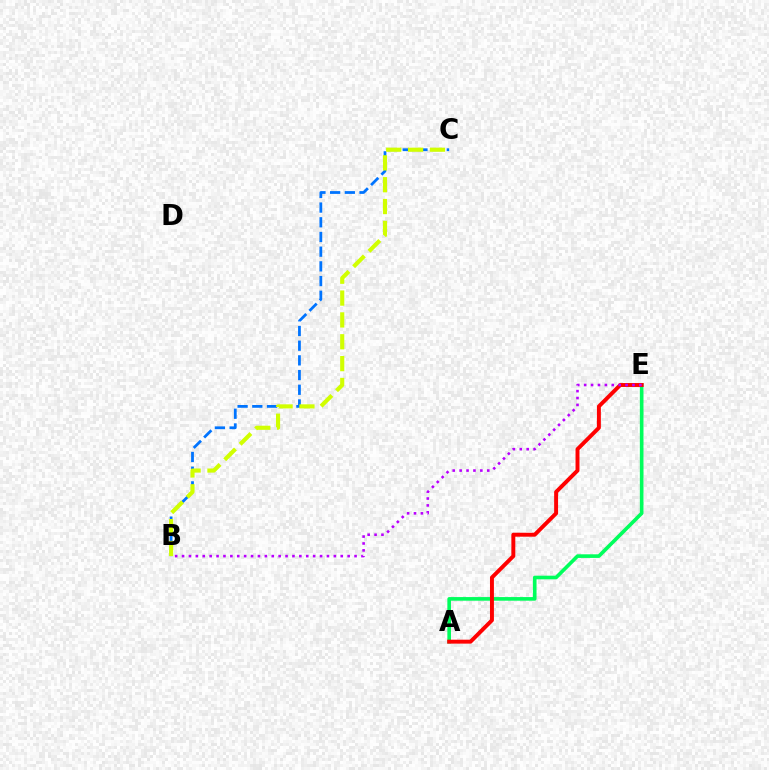{('B', 'C'): [{'color': '#0074ff', 'line_style': 'dashed', 'thickness': 2.0}, {'color': '#d1ff00', 'line_style': 'dashed', 'thickness': 2.97}], ('A', 'E'): [{'color': '#00ff5c', 'line_style': 'solid', 'thickness': 2.61}, {'color': '#ff0000', 'line_style': 'solid', 'thickness': 2.84}], ('B', 'E'): [{'color': '#b900ff', 'line_style': 'dotted', 'thickness': 1.87}]}